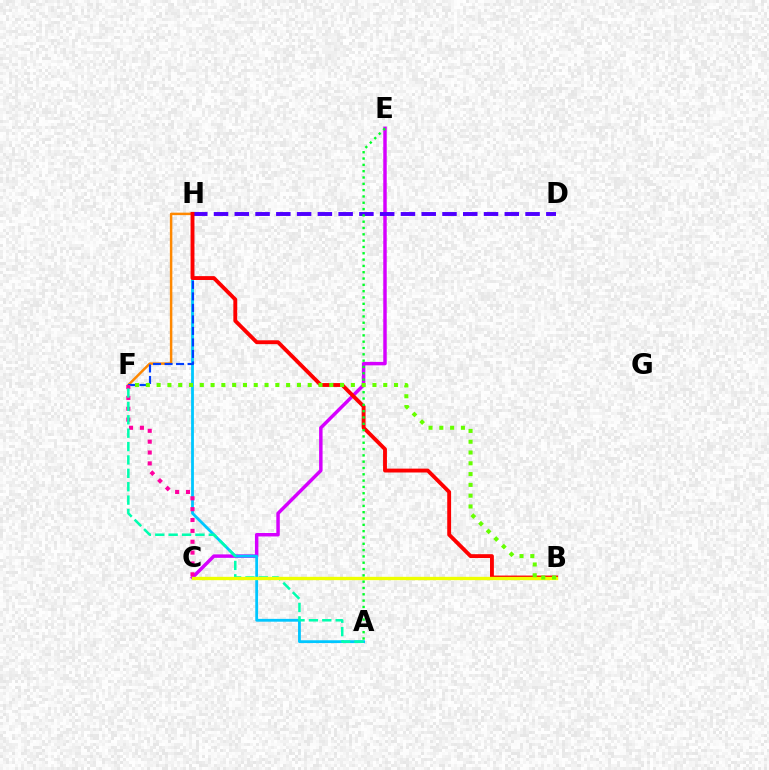{('F', 'H'): [{'color': '#ff8800', 'line_style': 'solid', 'thickness': 1.78}, {'color': '#003fff', 'line_style': 'dashed', 'thickness': 1.56}], ('C', 'E'): [{'color': '#d600ff', 'line_style': 'solid', 'thickness': 2.49}], ('A', 'H'): [{'color': '#00c7ff', 'line_style': 'solid', 'thickness': 2.03}], ('C', 'F'): [{'color': '#ff00a0', 'line_style': 'dotted', 'thickness': 2.95}], ('A', 'F'): [{'color': '#00ffaf', 'line_style': 'dashed', 'thickness': 1.82}], ('D', 'H'): [{'color': '#4f00ff', 'line_style': 'dashed', 'thickness': 2.82}], ('B', 'H'): [{'color': '#ff0000', 'line_style': 'solid', 'thickness': 2.78}], ('B', 'C'): [{'color': '#eeff00', 'line_style': 'solid', 'thickness': 2.4}], ('A', 'E'): [{'color': '#00ff27', 'line_style': 'dotted', 'thickness': 1.72}], ('B', 'F'): [{'color': '#66ff00', 'line_style': 'dotted', 'thickness': 2.93}]}